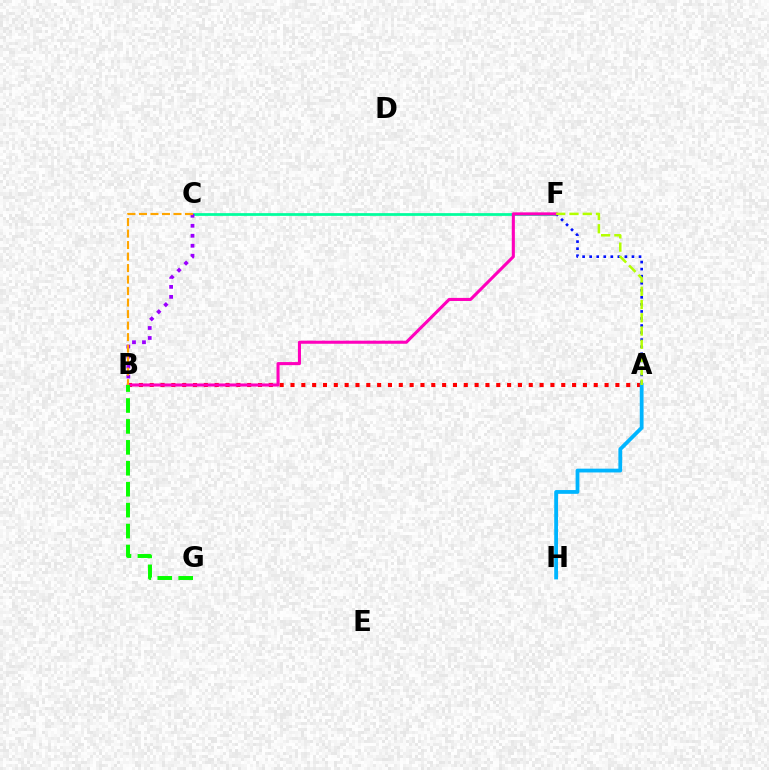{('A', 'B'): [{'color': '#ff0000', 'line_style': 'dotted', 'thickness': 2.94}], ('C', 'F'): [{'color': '#00ff9d', 'line_style': 'solid', 'thickness': 1.97}], ('A', 'F'): [{'color': '#0010ff', 'line_style': 'dotted', 'thickness': 1.92}, {'color': '#b3ff00', 'line_style': 'dashed', 'thickness': 1.8}], ('B', 'F'): [{'color': '#ff00bd', 'line_style': 'solid', 'thickness': 2.22}], ('B', 'C'): [{'color': '#9b00ff', 'line_style': 'dotted', 'thickness': 2.72}, {'color': '#ffa500', 'line_style': 'dashed', 'thickness': 1.56}], ('B', 'G'): [{'color': '#08ff00', 'line_style': 'dashed', 'thickness': 2.84}], ('A', 'H'): [{'color': '#00b5ff', 'line_style': 'solid', 'thickness': 2.72}]}